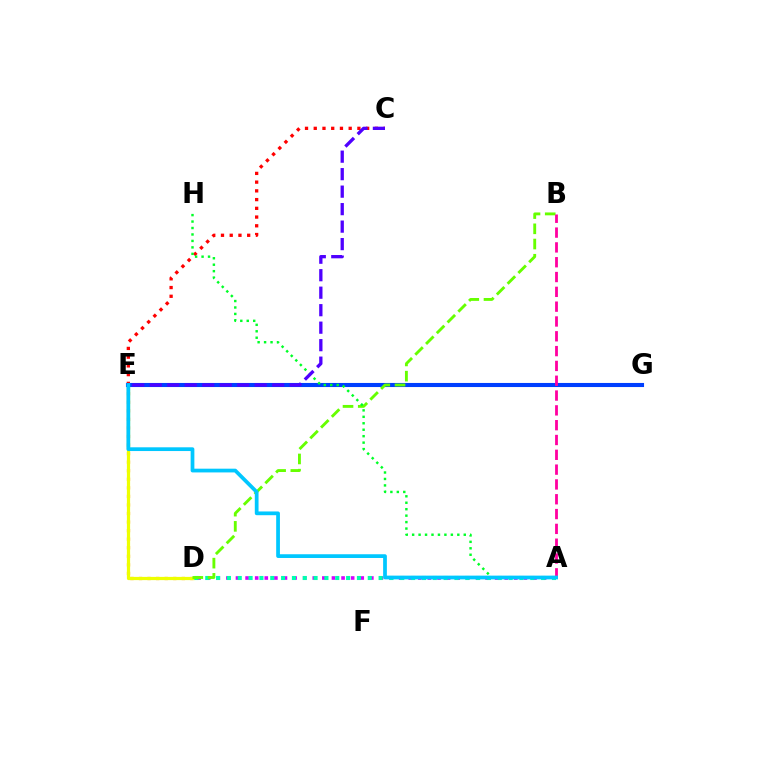{('C', 'E'): [{'color': '#ff0000', 'line_style': 'dotted', 'thickness': 2.37}, {'color': '#4f00ff', 'line_style': 'dashed', 'thickness': 2.38}], ('D', 'E'): [{'color': '#ff8800', 'line_style': 'dotted', 'thickness': 2.33}, {'color': '#eeff00', 'line_style': 'solid', 'thickness': 2.32}], ('A', 'D'): [{'color': '#d600ff', 'line_style': 'dotted', 'thickness': 2.61}, {'color': '#00ffaf', 'line_style': 'dotted', 'thickness': 2.94}], ('E', 'G'): [{'color': '#003fff', 'line_style': 'solid', 'thickness': 2.94}], ('B', 'D'): [{'color': '#66ff00', 'line_style': 'dashed', 'thickness': 2.07}], ('A', 'B'): [{'color': '#ff00a0', 'line_style': 'dashed', 'thickness': 2.01}], ('A', 'H'): [{'color': '#00ff27', 'line_style': 'dotted', 'thickness': 1.75}], ('A', 'E'): [{'color': '#00c7ff', 'line_style': 'solid', 'thickness': 2.69}]}